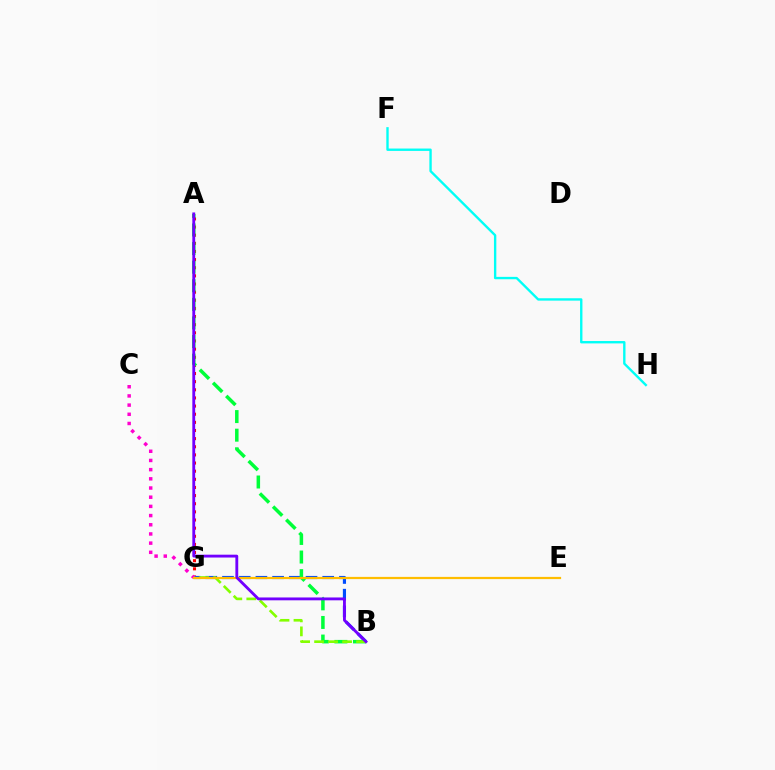{('A', 'G'): [{'color': '#ff0000', 'line_style': 'dotted', 'thickness': 2.21}], ('B', 'G'): [{'color': '#004bff', 'line_style': 'dashed', 'thickness': 2.27}, {'color': '#84ff00', 'line_style': 'dashed', 'thickness': 1.9}], ('A', 'B'): [{'color': '#00ff39', 'line_style': 'dashed', 'thickness': 2.53}, {'color': '#7200ff', 'line_style': 'solid', 'thickness': 2.05}], ('C', 'G'): [{'color': '#ff00cf', 'line_style': 'dotted', 'thickness': 2.5}], ('E', 'G'): [{'color': '#ffbd00', 'line_style': 'solid', 'thickness': 1.61}], ('F', 'H'): [{'color': '#00fff6', 'line_style': 'solid', 'thickness': 1.71}]}